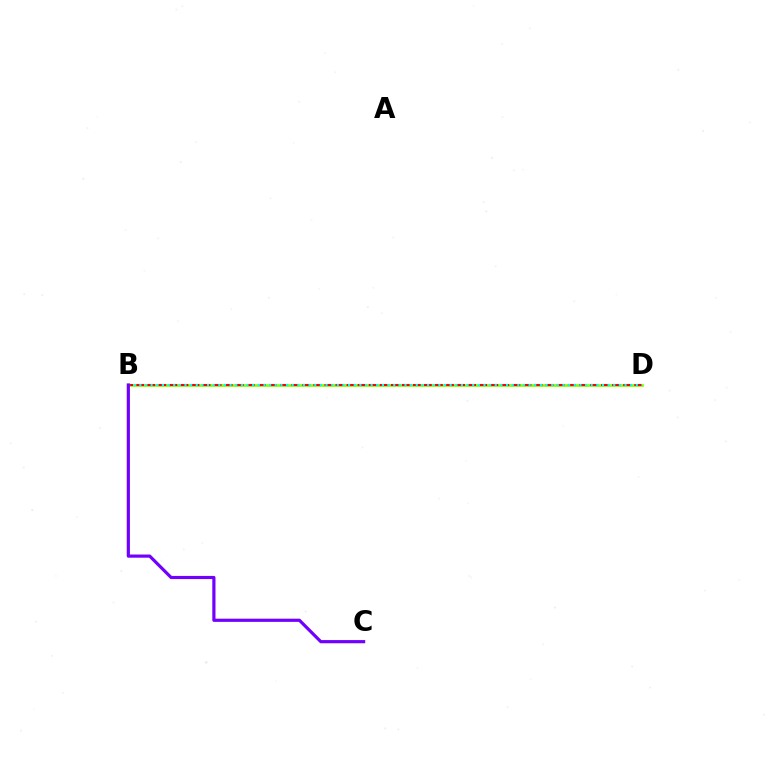{('B', 'D'): [{'color': '#84ff00', 'line_style': 'solid', 'thickness': 1.94}, {'color': '#ff0000', 'line_style': 'dashed', 'thickness': 1.5}, {'color': '#00fff6', 'line_style': 'dotted', 'thickness': 1.53}], ('B', 'C'): [{'color': '#7200ff', 'line_style': 'solid', 'thickness': 2.29}]}